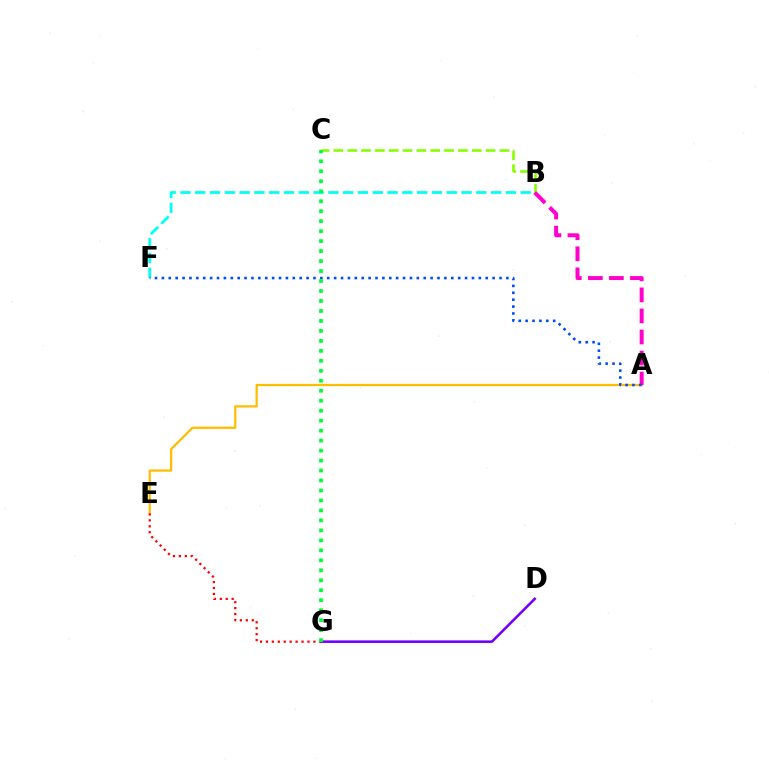{('B', 'F'): [{'color': '#00fff6', 'line_style': 'dashed', 'thickness': 2.01}], ('A', 'E'): [{'color': '#ffbd00', 'line_style': 'solid', 'thickness': 1.62}], ('B', 'C'): [{'color': '#84ff00', 'line_style': 'dashed', 'thickness': 1.88}], ('A', 'B'): [{'color': '#ff00cf', 'line_style': 'dashed', 'thickness': 2.86}], ('A', 'F'): [{'color': '#004bff', 'line_style': 'dotted', 'thickness': 1.87}], ('D', 'G'): [{'color': '#7200ff', 'line_style': 'solid', 'thickness': 1.85}], ('E', 'G'): [{'color': '#ff0000', 'line_style': 'dotted', 'thickness': 1.61}], ('C', 'G'): [{'color': '#00ff39', 'line_style': 'dotted', 'thickness': 2.71}]}